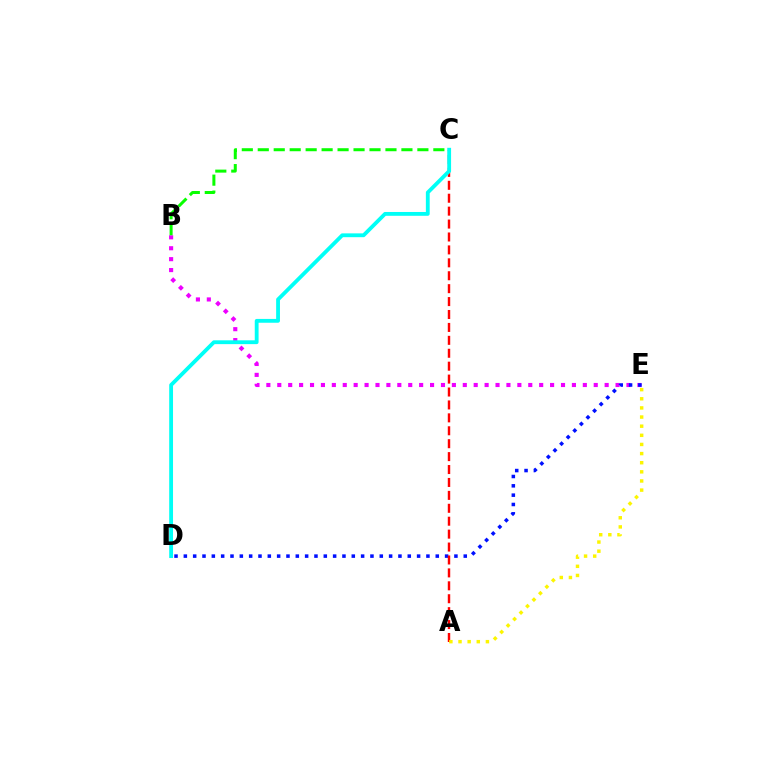{('B', 'E'): [{'color': '#ee00ff', 'line_style': 'dotted', 'thickness': 2.96}], ('D', 'E'): [{'color': '#0010ff', 'line_style': 'dotted', 'thickness': 2.54}], ('B', 'C'): [{'color': '#08ff00', 'line_style': 'dashed', 'thickness': 2.17}], ('A', 'C'): [{'color': '#ff0000', 'line_style': 'dashed', 'thickness': 1.76}], ('A', 'E'): [{'color': '#fcf500', 'line_style': 'dotted', 'thickness': 2.48}], ('C', 'D'): [{'color': '#00fff6', 'line_style': 'solid', 'thickness': 2.75}]}